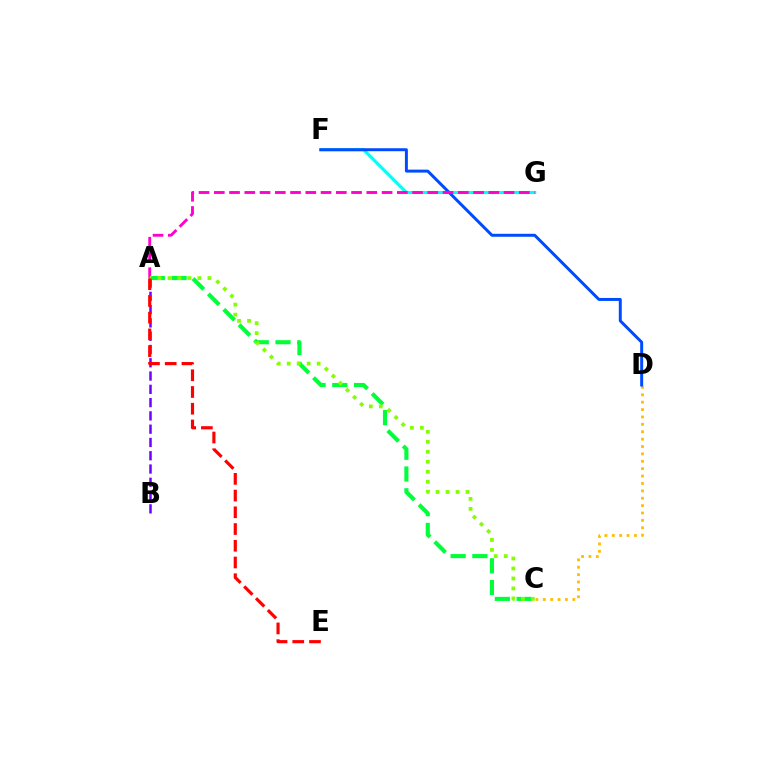{('A', 'C'): [{'color': '#00ff39', 'line_style': 'dashed', 'thickness': 2.96}, {'color': '#84ff00', 'line_style': 'dotted', 'thickness': 2.71}], ('C', 'D'): [{'color': '#ffbd00', 'line_style': 'dotted', 'thickness': 2.01}], ('F', 'G'): [{'color': '#00fff6', 'line_style': 'solid', 'thickness': 2.22}], ('D', 'F'): [{'color': '#004bff', 'line_style': 'solid', 'thickness': 2.14}], ('A', 'G'): [{'color': '#ff00cf', 'line_style': 'dashed', 'thickness': 2.07}], ('A', 'B'): [{'color': '#7200ff', 'line_style': 'dashed', 'thickness': 1.8}], ('A', 'E'): [{'color': '#ff0000', 'line_style': 'dashed', 'thickness': 2.27}]}